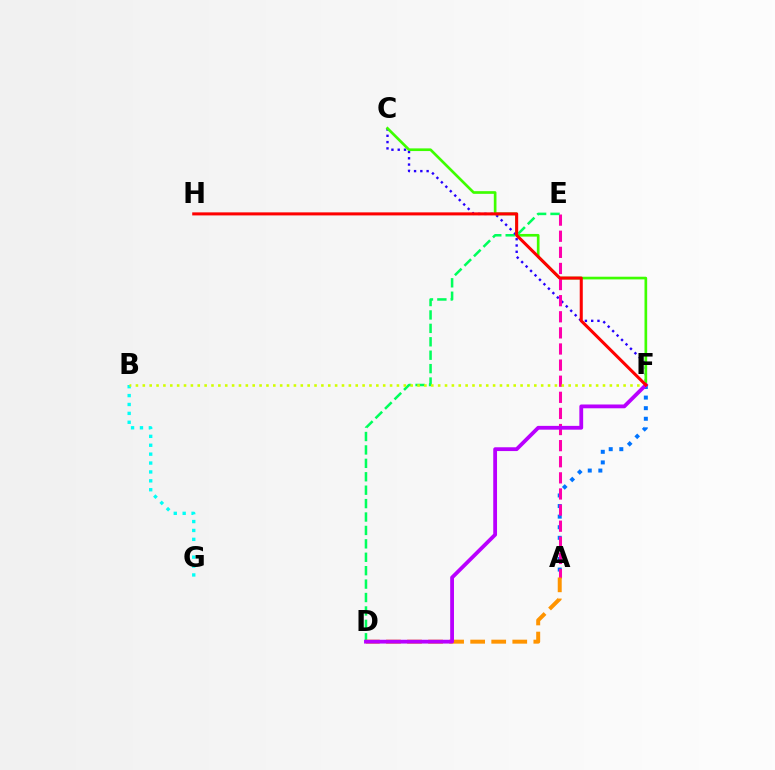{('D', 'E'): [{'color': '#00ff5c', 'line_style': 'dashed', 'thickness': 1.82}], ('B', 'G'): [{'color': '#00fff6', 'line_style': 'dotted', 'thickness': 2.42}], ('C', 'F'): [{'color': '#2500ff', 'line_style': 'dotted', 'thickness': 1.71}, {'color': '#3dff00', 'line_style': 'solid', 'thickness': 1.92}], ('A', 'F'): [{'color': '#0074ff', 'line_style': 'dotted', 'thickness': 2.88}], ('A', 'E'): [{'color': '#ff00ac', 'line_style': 'dashed', 'thickness': 2.19}], ('A', 'D'): [{'color': '#ff9400', 'line_style': 'dashed', 'thickness': 2.86}], ('B', 'F'): [{'color': '#d1ff00', 'line_style': 'dotted', 'thickness': 1.87}], ('D', 'F'): [{'color': '#b900ff', 'line_style': 'solid', 'thickness': 2.73}], ('F', 'H'): [{'color': '#ff0000', 'line_style': 'solid', 'thickness': 2.19}]}